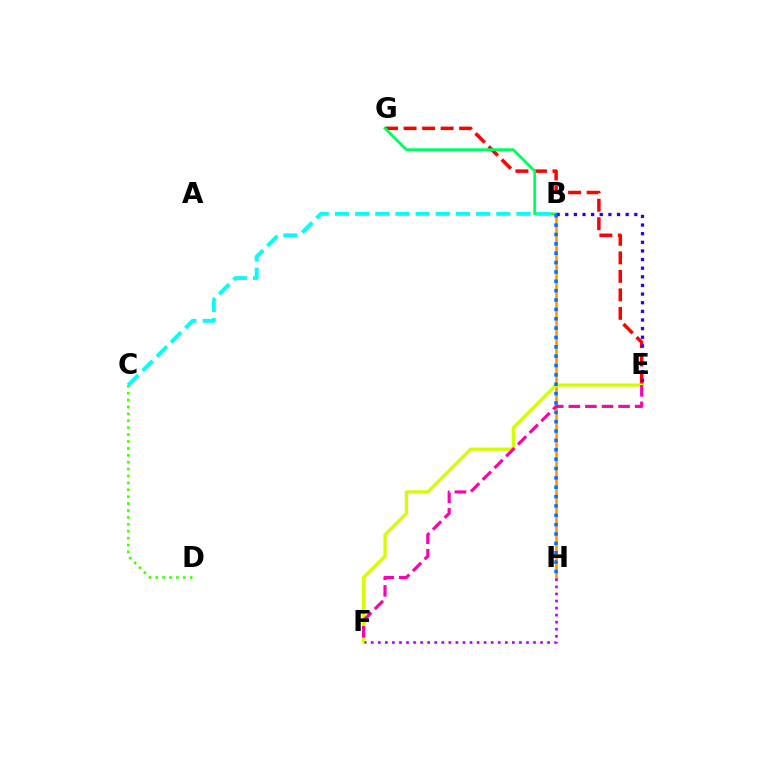{('B', 'H'): [{'color': '#ff9400', 'line_style': 'solid', 'thickness': 1.85}, {'color': '#0074ff', 'line_style': 'dotted', 'thickness': 2.54}], ('E', 'G'): [{'color': '#ff0000', 'line_style': 'dashed', 'thickness': 2.51}], ('B', 'G'): [{'color': '#00ff5c', 'line_style': 'solid', 'thickness': 2.04}], ('B', 'E'): [{'color': '#2500ff', 'line_style': 'dotted', 'thickness': 2.34}], ('E', 'F'): [{'color': '#d1ff00', 'line_style': 'solid', 'thickness': 2.35}, {'color': '#ff00ac', 'line_style': 'dashed', 'thickness': 2.25}], ('B', 'C'): [{'color': '#00fff6', 'line_style': 'dashed', 'thickness': 2.74}], ('C', 'D'): [{'color': '#3dff00', 'line_style': 'dotted', 'thickness': 1.88}], ('F', 'H'): [{'color': '#b900ff', 'line_style': 'dotted', 'thickness': 1.92}]}